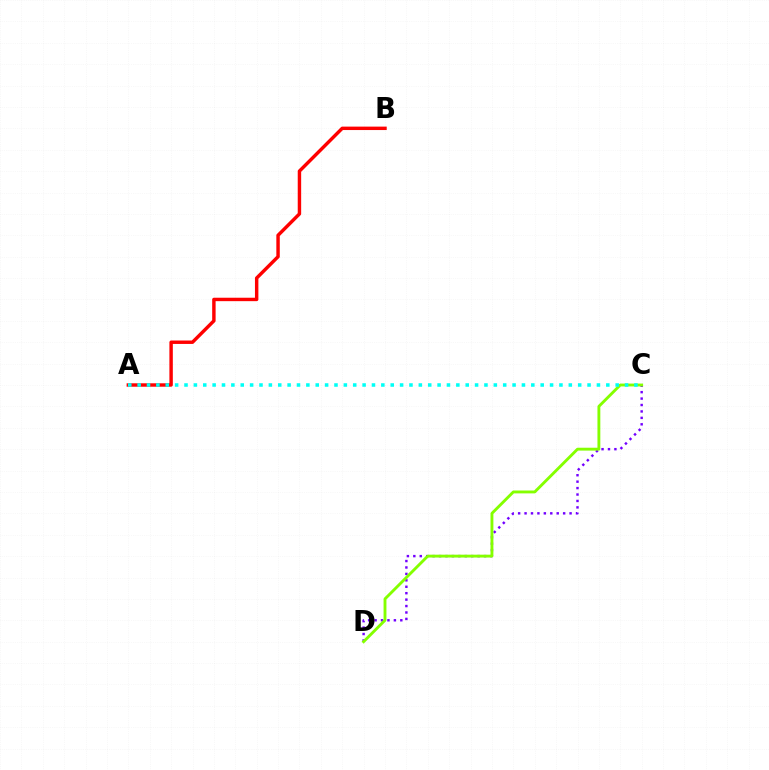{('C', 'D'): [{'color': '#7200ff', 'line_style': 'dotted', 'thickness': 1.75}, {'color': '#84ff00', 'line_style': 'solid', 'thickness': 2.07}], ('A', 'B'): [{'color': '#ff0000', 'line_style': 'solid', 'thickness': 2.47}], ('A', 'C'): [{'color': '#00fff6', 'line_style': 'dotted', 'thickness': 2.55}]}